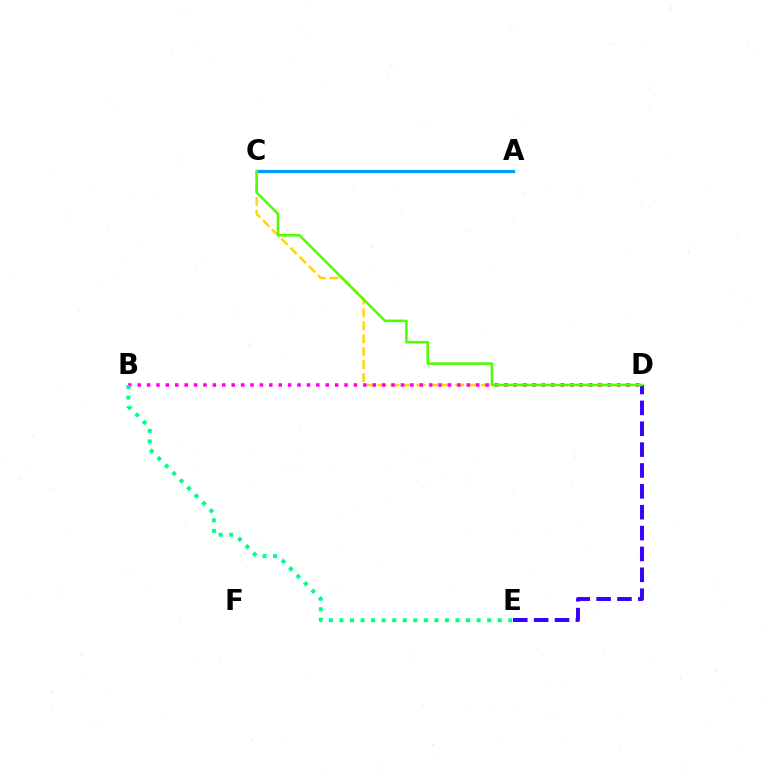{('C', 'D'): [{'color': '#ffd500', 'line_style': 'dashed', 'thickness': 1.76}, {'color': '#4fff00', 'line_style': 'solid', 'thickness': 1.85}], ('B', 'D'): [{'color': '#ff00ed', 'line_style': 'dotted', 'thickness': 2.55}], ('D', 'E'): [{'color': '#3700ff', 'line_style': 'dashed', 'thickness': 2.83}], ('B', 'E'): [{'color': '#00ff86', 'line_style': 'dotted', 'thickness': 2.87}], ('A', 'C'): [{'color': '#ff0000', 'line_style': 'dotted', 'thickness': 1.82}, {'color': '#009eff', 'line_style': 'solid', 'thickness': 2.34}]}